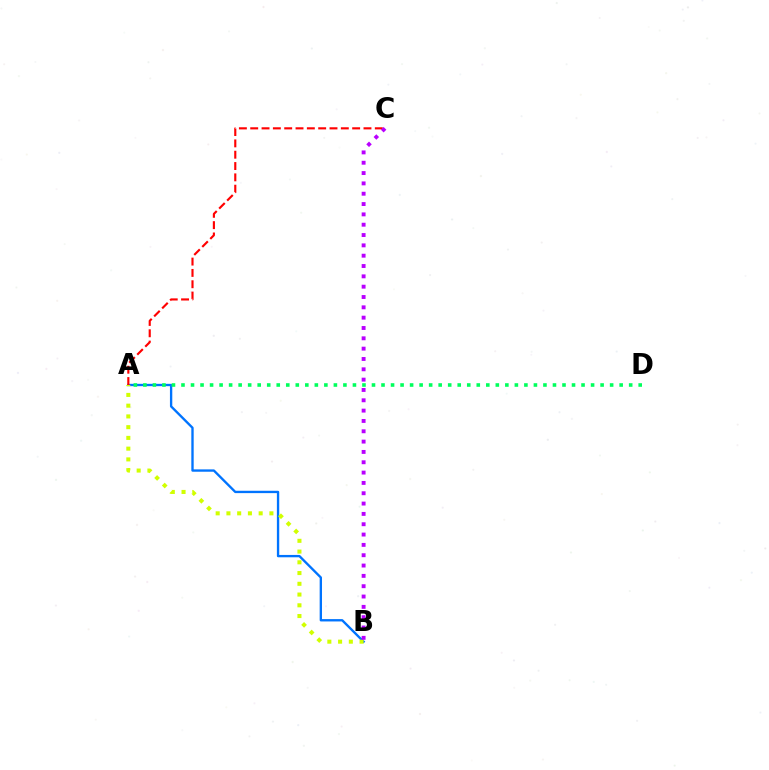{('A', 'B'): [{'color': '#0074ff', 'line_style': 'solid', 'thickness': 1.69}, {'color': '#d1ff00', 'line_style': 'dotted', 'thickness': 2.92}], ('A', 'C'): [{'color': '#ff0000', 'line_style': 'dashed', 'thickness': 1.54}], ('B', 'C'): [{'color': '#b900ff', 'line_style': 'dotted', 'thickness': 2.81}], ('A', 'D'): [{'color': '#00ff5c', 'line_style': 'dotted', 'thickness': 2.59}]}